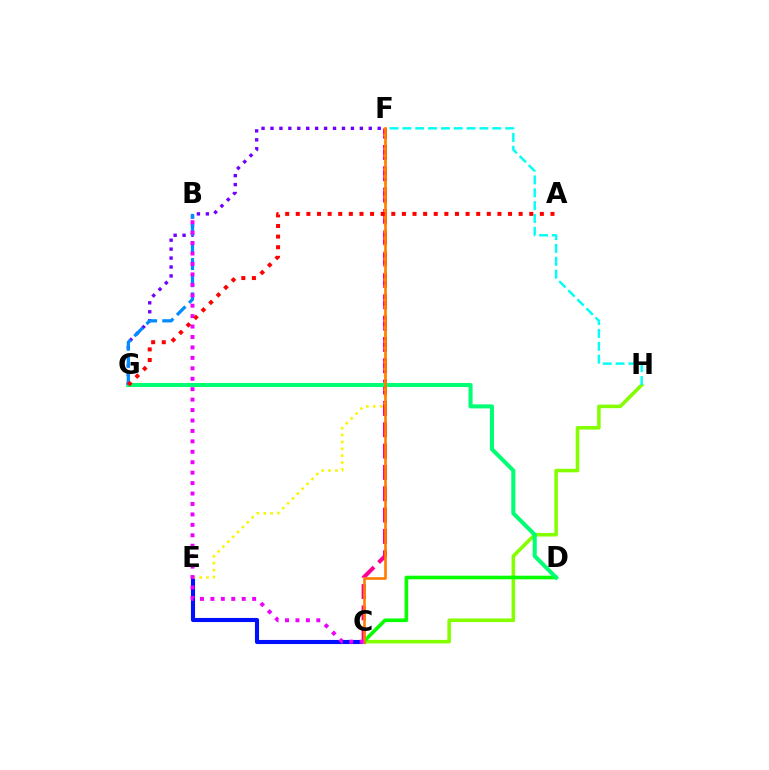{('C', 'E'): [{'color': '#0010ff', 'line_style': 'solid', 'thickness': 2.95}], ('C', 'F'): [{'color': '#ff0094', 'line_style': 'dashed', 'thickness': 2.9}, {'color': '#ff7c00', 'line_style': 'solid', 'thickness': 1.9}], ('C', 'H'): [{'color': '#84ff00', 'line_style': 'solid', 'thickness': 2.56}], ('C', 'D'): [{'color': '#08ff00', 'line_style': 'solid', 'thickness': 2.6}], ('F', 'H'): [{'color': '#00fff6', 'line_style': 'dashed', 'thickness': 1.74}], ('E', 'F'): [{'color': '#fcf500', 'line_style': 'dotted', 'thickness': 1.87}], ('D', 'G'): [{'color': '#00ff74', 'line_style': 'solid', 'thickness': 2.92}], ('F', 'G'): [{'color': '#7200ff', 'line_style': 'dotted', 'thickness': 2.43}], ('B', 'G'): [{'color': '#008cff', 'line_style': 'dashed', 'thickness': 2.33}], ('B', 'C'): [{'color': '#ee00ff', 'line_style': 'dotted', 'thickness': 2.84}], ('A', 'G'): [{'color': '#ff0000', 'line_style': 'dotted', 'thickness': 2.88}]}